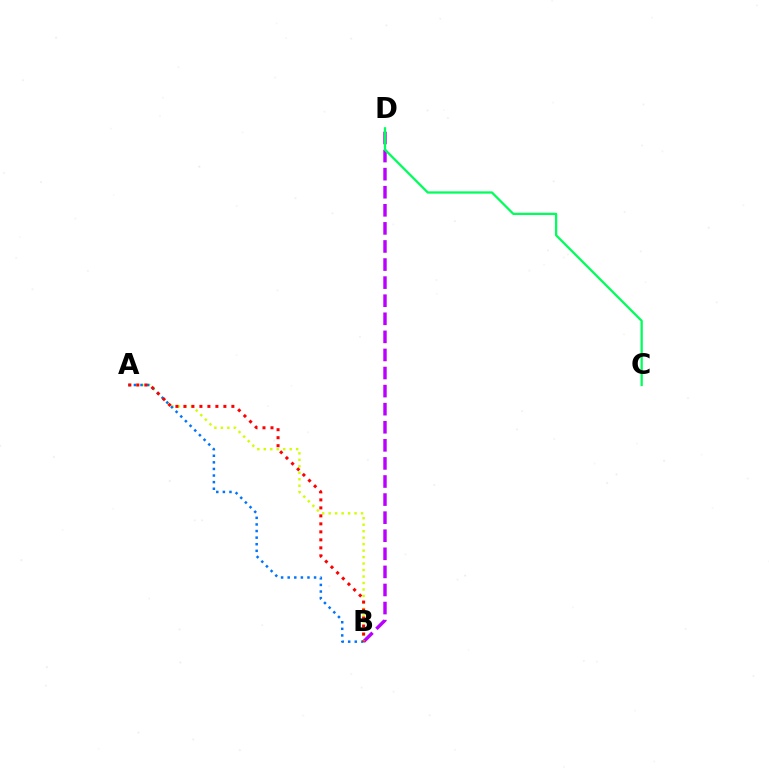{('B', 'D'): [{'color': '#b900ff', 'line_style': 'dashed', 'thickness': 2.46}], ('A', 'B'): [{'color': '#d1ff00', 'line_style': 'dotted', 'thickness': 1.76}, {'color': '#0074ff', 'line_style': 'dotted', 'thickness': 1.79}, {'color': '#ff0000', 'line_style': 'dotted', 'thickness': 2.17}], ('C', 'D'): [{'color': '#00ff5c', 'line_style': 'solid', 'thickness': 1.64}]}